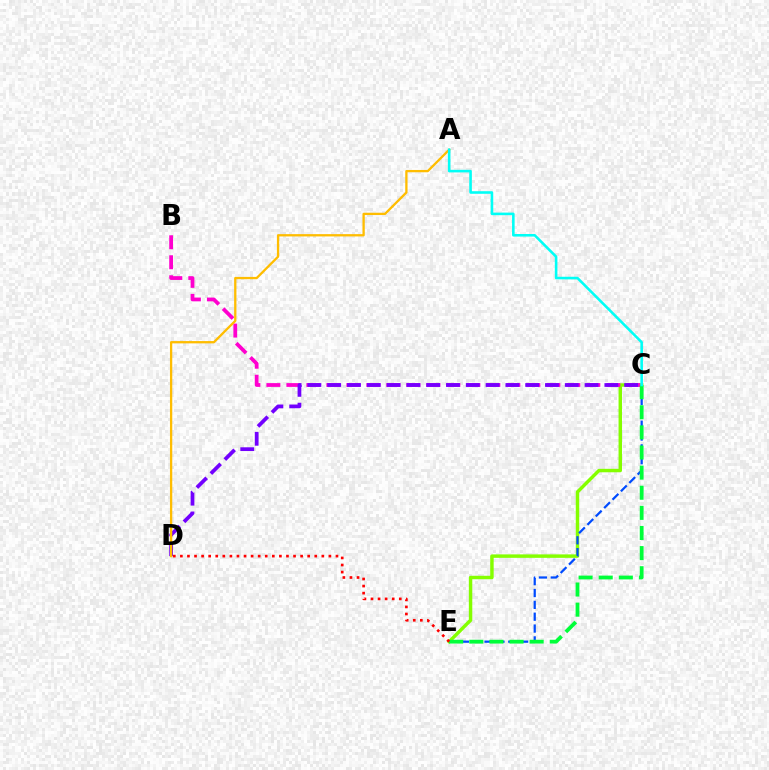{('C', 'E'): [{'color': '#84ff00', 'line_style': 'solid', 'thickness': 2.48}, {'color': '#004bff', 'line_style': 'dashed', 'thickness': 1.61}, {'color': '#00ff39', 'line_style': 'dashed', 'thickness': 2.73}], ('B', 'C'): [{'color': '#ff00cf', 'line_style': 'dashed', 'thickness': 2.72}], ('C', 'D'): [{'color': '#7200ff', 'line_style': 'dashed', 'thickness': 2.69}], ('A', 'D'): [{'color': '#ffbd00', 'line_style': 'solid', 'thickness': 1.66}], ('A', 'C'): [{'color': '#00fff6', 'line_style': 'solid', 'thickness': 1.86}], ('D', 'E'): [{'color': '#ff0000', 'line_style': 'dotted', 'thickness': 1.92}]}